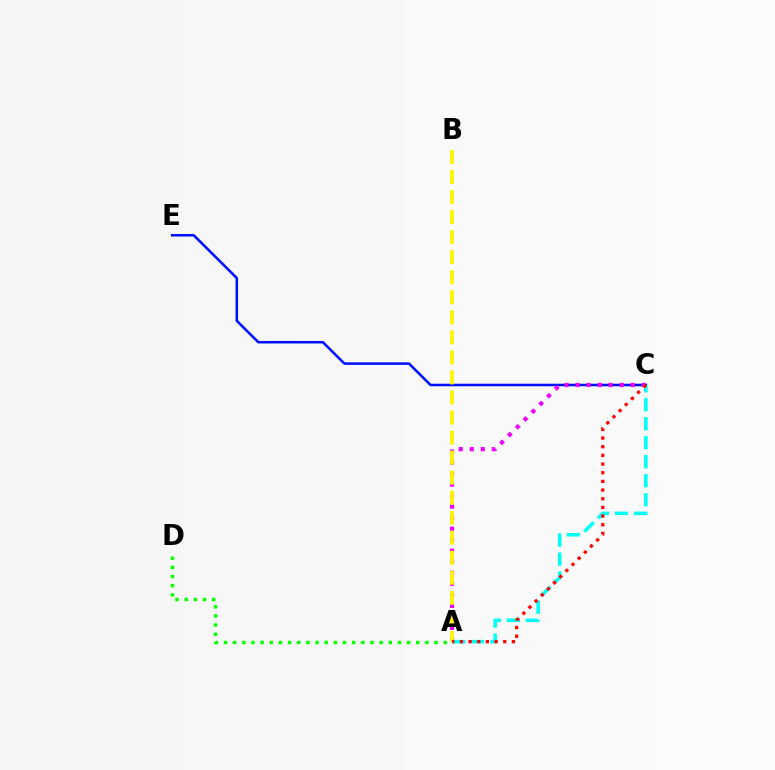{('C', 'E'): [{'color': '#0010ff', 'line_style': 'solid', 'thickness': 1.83}], ('A', 'C'): [{'color': '#ee00ff', 'line_style': 'dotted', 'thickness': 3.0}, {'color': '#00fff6', 'line_style': 'dashed', 'thickness': 2.58}, {'color': '#ff0000', 'line_style': 'dotted', 'thickness': 2.35}], ('A', 'D'): [{'color': '#08ff00', 'line_style': 'dotted', 'thickness': 2.49}], ('A', 'B'): [{'color': '#fcf500', 'line_style': 'dashed', 'thickness': 2.72}]}